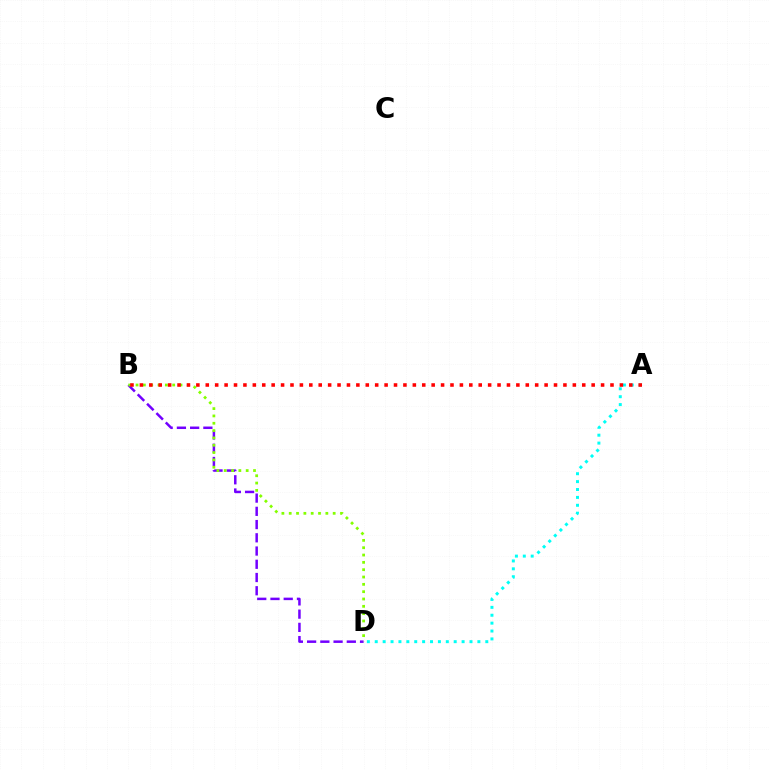{('A', 'D'): [{'color': '#00fff6', 'line_style': 'dotted', 'thickness': 2.15}], ('B', 'D'): [{'color': '#7200ff', 'line_style': 'dashed', 'thickness': 1.8}, {'color': '#84ff00', 'line_style': 'dotted', 'thickness': 1.99}], ('A', 'B'): [{'color': '#ff0000', 'line_style': 'dotted', 'thickness': 2.56}]}